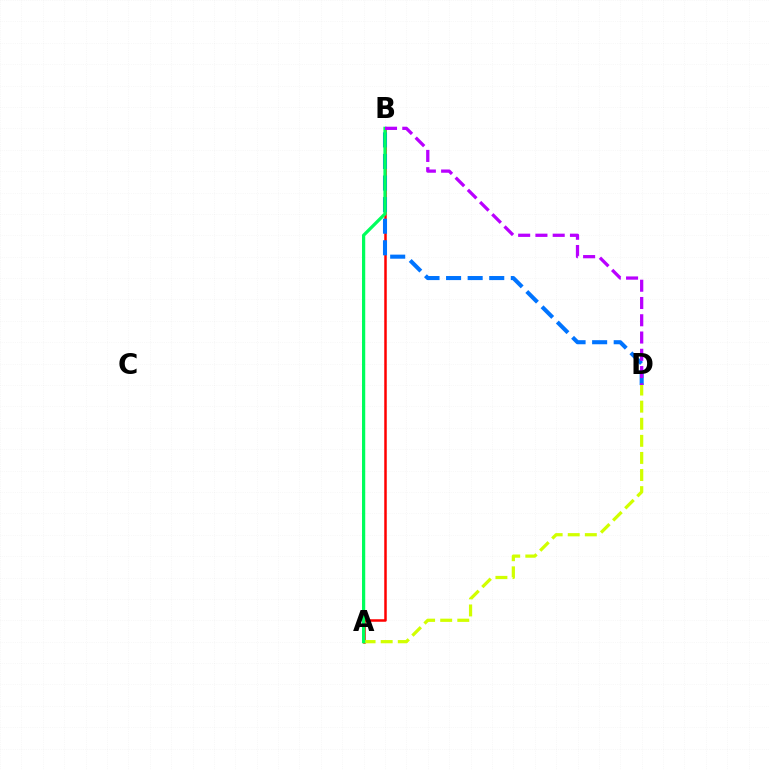{('A', 'B'): [{'color': '#ff0000', 'line_style': 'solid', 'thickness': 1.81}, {'color': '#00ff5c', 'line_style': 'solid', 'thickness': 2.32}], ('A', 'D'): [{'color': '#d1ff00', 'line_style': 'dashed', 'thickness': 2.32}], ('B', 'D'): [{'color': '#0074ff', 'line_style': 'dashed', 'thickness': 2.93}, {'color': '#b900ff', 'line_style': 'dashed', 'thickness': 2.35}]}